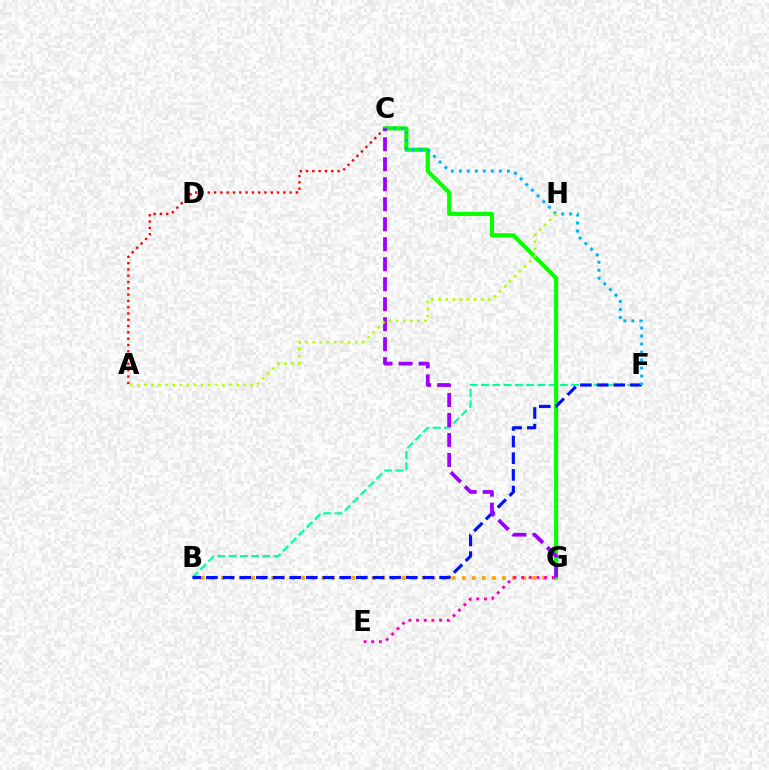{('B', 'G'): [{'color': '#ffa500', 'line_style': 'dotted', 'thickness': 2.73}], ('A', 'C'): [{'color': '#ff0000', 'line_style': 'dotted', 'thickness': 1.71}], ('B', 'F'): [{'color': '#00ff9d', 'line_style': 'dashed', 'thickness': 1.53}, {'color': '#0010ff', 'line_style': 'dashed', 'thickness': 2.26}], ('C', 'G'): [{'color': '#08ff00', 'line_style': 'solid', 'thickness': 2.97}, {'color': '#9b00ff', 'line_style': 'dashed', 'thickness': 2.72}], ('C', 'F'): [{'color': '#00b5ff', 'line_style': 'dotted', 'thickness': 2.17}], ('E', 'G'): [{'color': '#ff00bd', 'line_style': 'dotted', 'thickness': 2.08}], ('A', 'H'): [{'color': '#b3ff00', 'line_style': 'dotted', 'thickness': 1.93}]}